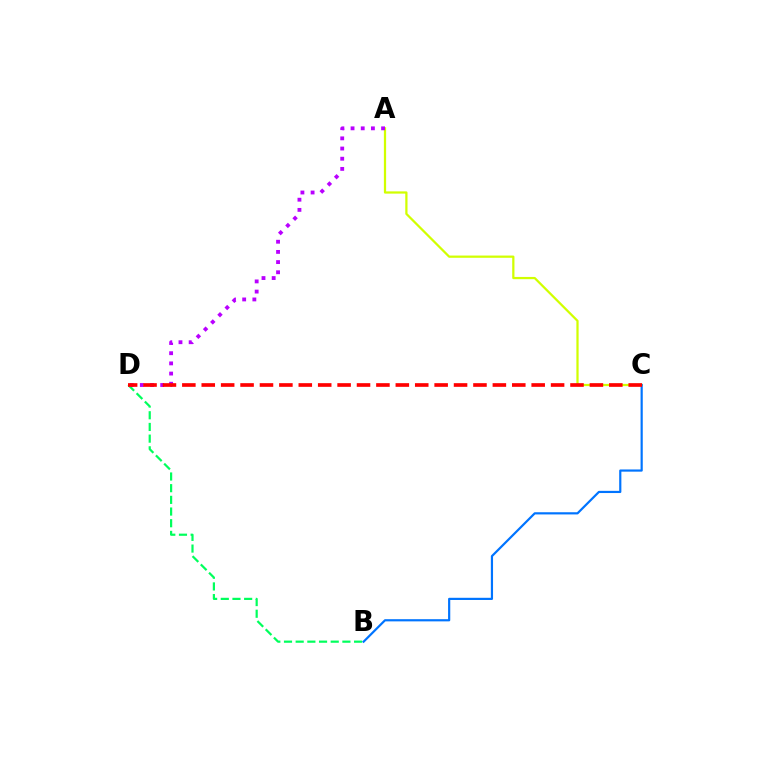{('B', 'D'): [{'color': '#00ff5c', 'line_style': 'dashed', 'thickness': 1.59}], ('A', 'C'): [{'color': '#d1ff00', 'line_style': 'solid', 'thickness': 1.61}], ('B', 'C'): [{'color': '#0074ff', 'line_style': 'solid', 'thickness': 1.58}], ('A', 'D'): [{'color': '#b900ff', 'line_style': 'dotted', 'thickness': 2.77}], ('C', 'D'): [{'color': '#ff0000', 'line_style': 'dashed', 'thickness': 2.64}]}